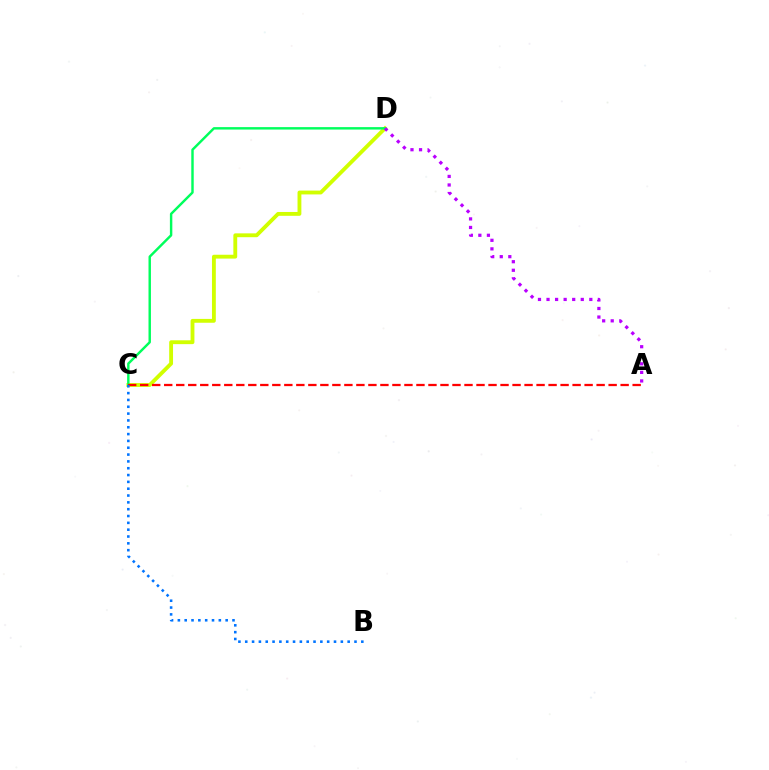{('C', 'D'): [{'color': '#d1ff00', 'line_style': 'solid', 'thickness': 2.77}, {'color': '#00ff5c', 'line_style': 'solid', 'thickness': 1.75}], ('A', 'C'): [{'color': '#ff0000', 'line_style': 'dashed', 'thickness': 1.63}], ('A', 'D'): [{'color': '#b900ff', 'line_style': 'dotted', 'thickness': 2.33}], ('B', 'C'): [{'color': '#0074ff', 'line_style': 'dotted', 'thickness': 1.86}]}